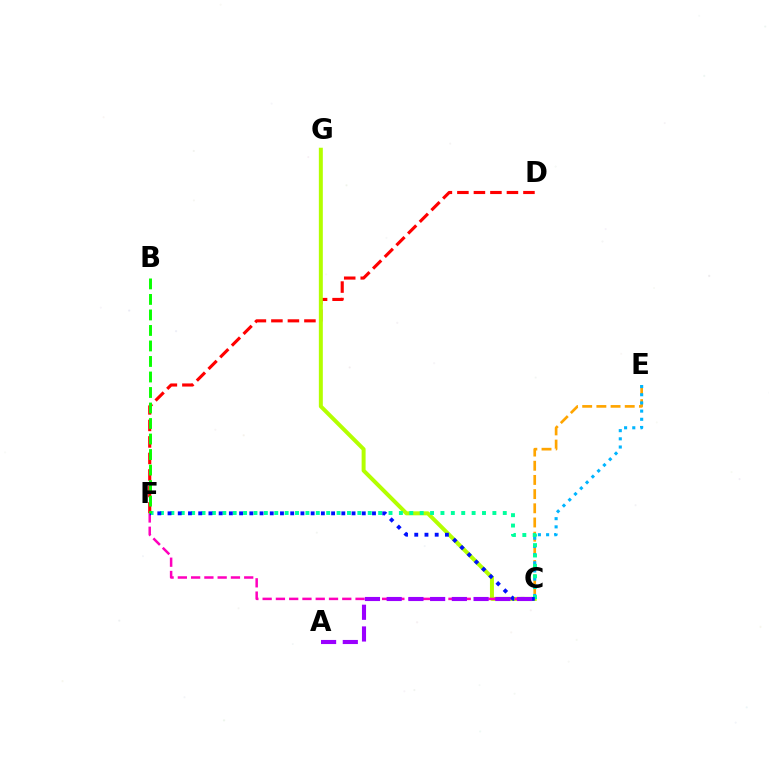{('D', 'F'): [{'color': '#ff0000', 'line_style': 'dashed', 'thickness': 2.24}], ('C', 'E'): [{'color': '#ffa500', 'line_style': 'dashed', 'thickness': 1.93}, {'color': '#00b5ff', 'line_style': 'dotted', 'thickness': 2.22}], ('C', 'G'): [{'color': '#b3ff00', 'line_style': 'solid', 'thickness': 2.86}], ('C', 'F'): [{'color': '#ff00bd', 'line_style': 'dashed', 'thickness': 1.8}, {'color': '#00ff9d', 'line_style': 'dotted', 'thickness': 2.82}, {'color': '#0010ff', 'line_style': 'dotted', 'thickness': 2.78}], ('B', 'F'): [{'color': '#08ff00', 'line_style': 'dashed', 'thickness': 2.11}], ('A', 'C'): [{'color': '#9b00ff', 'line_style': 'dashed', 'thickness': 2.95}]}